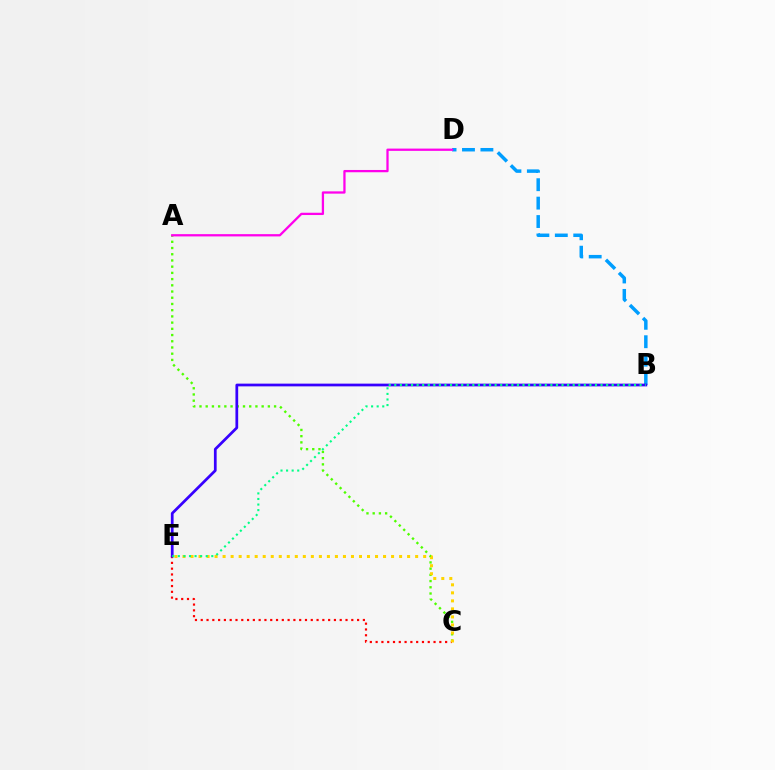{('B', 'D'): [{'color': '#009eff', 'line_style': 'dashed', 'thickness': 2.5}], ('A', 'C'): [{'color': '#4fff00', 'line_style': 'dotted', 'thickness': 1.69}], ('C', 'E'): [{'color': '#ff0000', 'line_style': 'dotted', 'thickness': 1.57}, {'color': '#ffd500', 'line_style': 'dotted', 'thickness': 2.18}], ('A', 'D'): [{'color': '#ff00ed', 'line_style': 'solid', 'thickness': 1.64}], ('B', 'E'): [{'color': '#3700ff', 'line_style': 'solid', 'thickness': 1.97}, {'color': '#00ff86', 'line_style': 'dotted', 'thickness': 1.51}]}